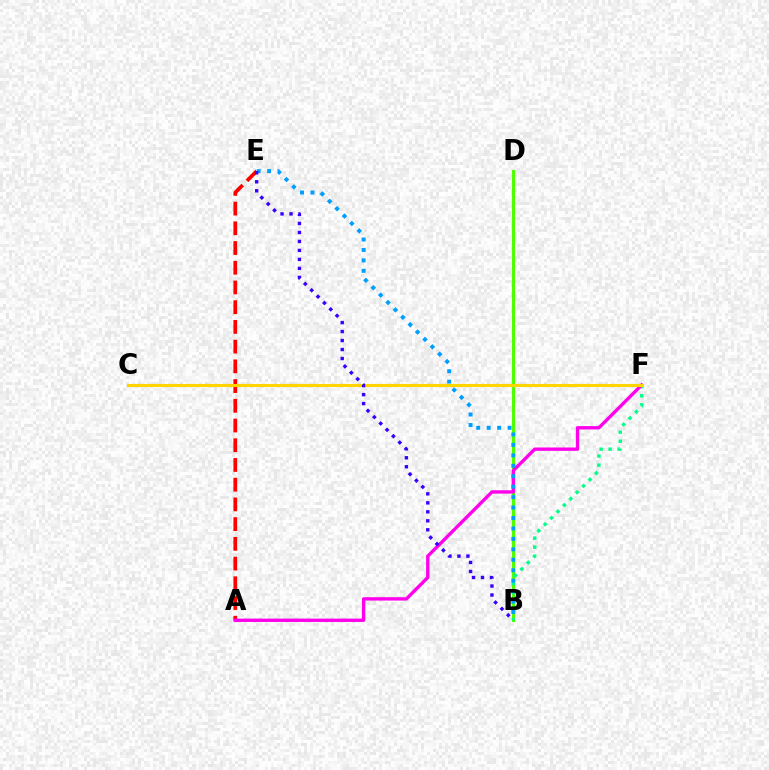{('B', 'D'): [{'color': '#4fff00', 'line_style': 'solid', 'thickness': 2.24}], ('B', 'F'): [{'color': '#00ff86', 'line_style': 'dotted', 'thickness': 2.46}], ('A', 'E'): [{'color': '#ff0000', 'line_style': 'dashed', 'thickness': 2.68}], ('A', 'F'): [{'color': '#ff00ed', 'line_style': 'solid', 'thickness': 2.42}], ('C', 'F'): [{'color': '#ffd500', 'line_style': 'solid', 'thickness': 2.24}], ('B', 'E'): [{'color': '#009eff', 'line_style': 'dotted', 'thickness': 2.84}, {'color': '#3700ff', 'line_style': 'dotted', 'thickness': 2.44}]}